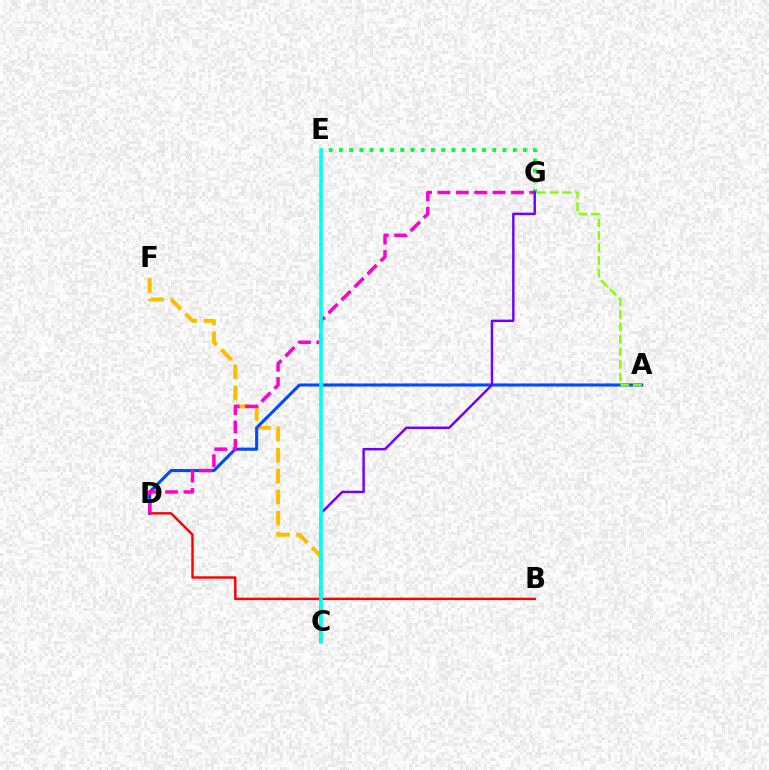{('C', 'F'): [{'color': '#ffbd00', 'line_style': 'dashed', 'thickness': 2.85}], ('A', 'D'): [{'color': '#004bff', 'line_style': 'solid', 'thickness': 2.23}], ('E', 'G'): [{'color': '#00ff39', 'line_style': 'dotted', 'thickness': 2.78}], ('B', 'D'): [{'color': '#ff0000', 'line_style': 'solid', 'thickness': 1.74}], ('A', 'G'): [{'color': '#84ff00', 'line_style': 'dashed', 'thickness': 1.7}], ('D', 'G'): [{'color': '#ff00cf', 'line_style': 'dashed', 'thickness': 2.5}], ('C', 'G'): [{'color': '#7200ff', 'line_style': 'solid', 'thickness': 1.76}], ('C', 'E'): [{'color': '#00fff6', 'line_style': 'solid', 'thickness': 2.6}]}